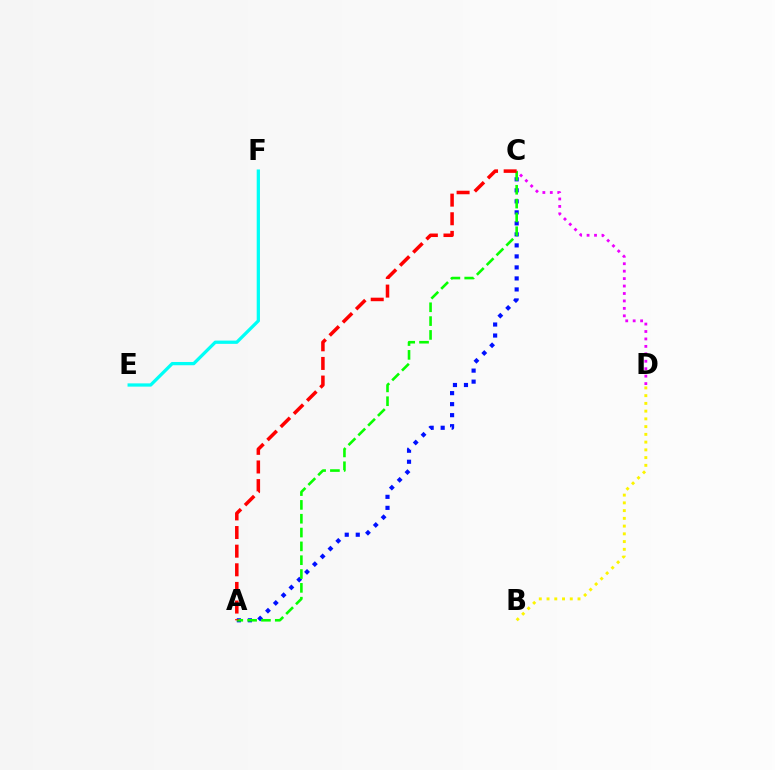{('C', 'D'): [{'color': '#ee00ff', 'line_style': 'dotted', 'thickness': 2.02}], ('A', 'C'): [{'color': '#0010ff', 'line_style': 'dotted', 'thickness': 2.99}, {'color': '#08ff00', 'line_style': 'dashed', 'thickness': 1.88}, {'color': '#ff0000', 'line_style': 'dashed', 'thickness': 2.53}], ('E', 'F'): [{'color': '#00fff6', 'line_style': 'solid', 'thickness': 2.35}], ('B', 'D'): [{'color': '#fcf500', 'line_style': 'dotted', 'thickness': 2.1}]}